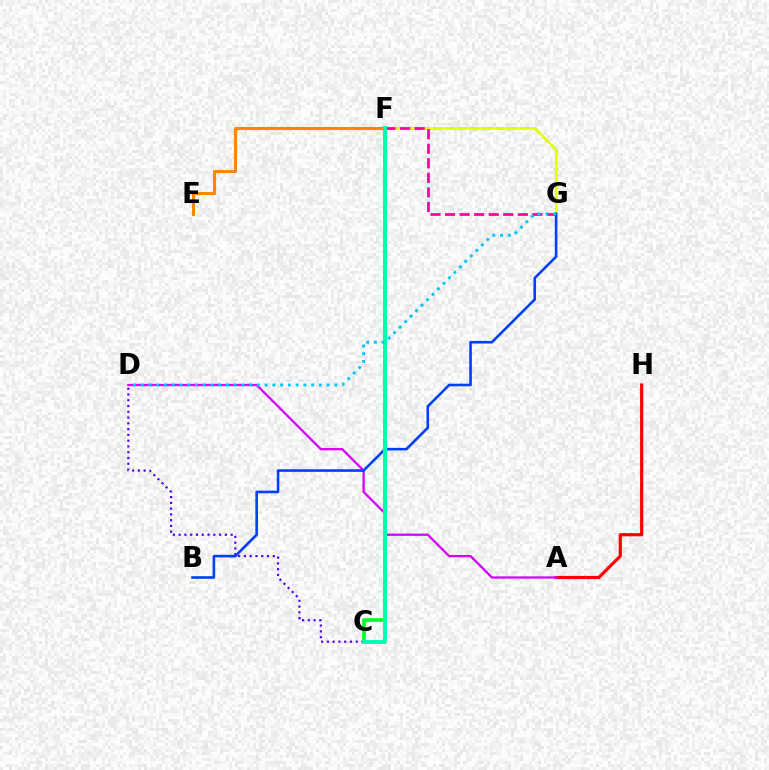{('A', 'H'): [{'color': '#ff0000', 'line_style': 'solid', 'thickness': 2.29}], ('F', 'G'): [{'color': '#66ff00', 'line_style': 'dashed', 'thickness': 1.7}, {'color': '#eeff00', 'line_style': 'solid', 'thickness': 1.58}, {'color': '#ff00a0', 'line_style': 'dashed', 'thickness': 1.98}], ('C', 'D'): [{'color': '#4f00ff', 'line_style': 'dotted', 'thickness': 1.57}], ('A', 'D'): [{'color': '#d600ff', 'line_style': 'solid', 'thickness': 1.64}], ('C', 'F'): [{'color': '#00ff27', 'line_style': 'solid', 'thickness': 2.61}, {'color': '#00ffaf', 'line_style': 'solid', 'thickness': 2.8}], ('B', 'G'): [{'color': '#003fff', 'line_style': 'solid', 'thickness': 1.87}], ('E', 'F'): [{'color': '#ff8800', 'line_style': 'solid', 'thickness': 2.22}], ('D', 'G'): [{'color': '#00c7ff', 'line_style': 'dotted', 'thickness': 2.11}]}